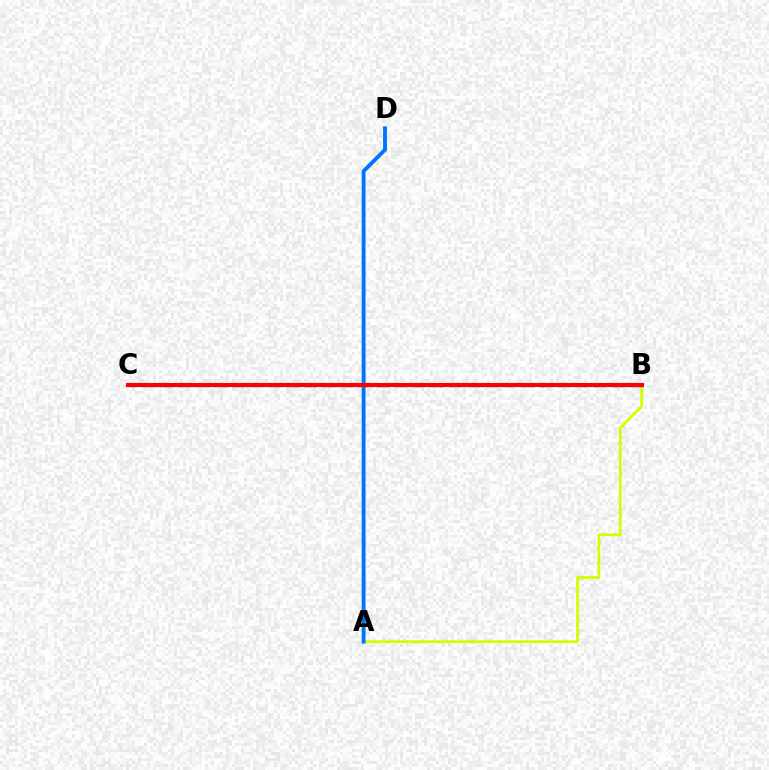{('A', 'B'): [{'color': '#d1ff00', 'line_style': 'solid', 'thickness': 1.97}], ('A', 'D'): [{'color': '#0074ff', 'line_style': 'solid', 'thickness': 2.79}], ('B', 'C'): [{'color': '#00ff5c', 'line_style': 'dotted', 'thickness': 2.99}, {'color': '#b900ff', 'line_style': 'dashed', 'thickness': 2.46}, {'color': '#ff0000', 'line_style': 'solid', 'thickness': 2.95}]}